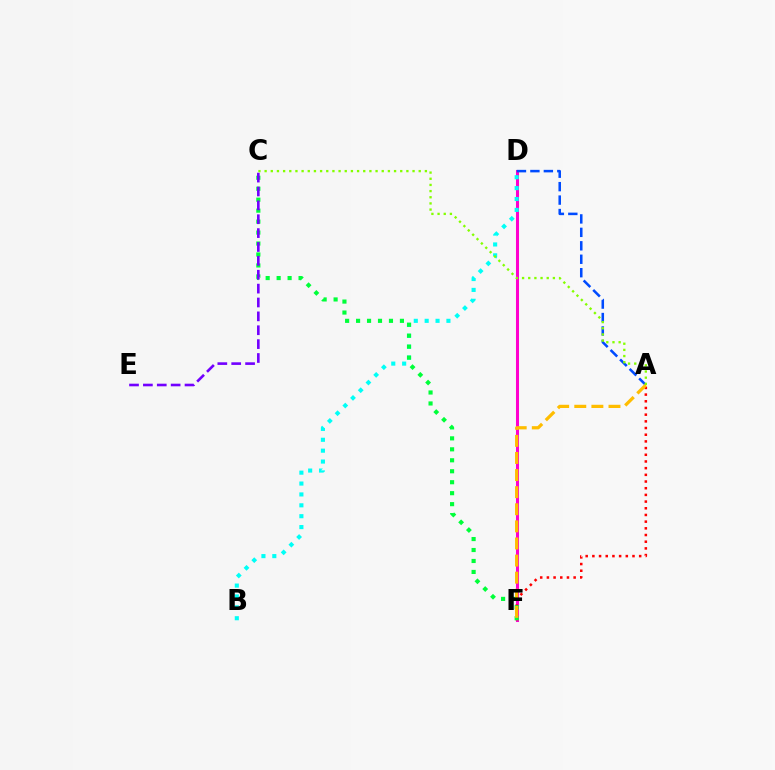{('D', 'F'): [{'color': '#ff00cf', 'line_style': 'solid', 'thickness': 2.19}], ('A', 'D'): [{'color': '#004bff', 'line_style': 'dashed', 'thickness': 1.83}], ('B', 'D'): [{'color': '#00fff6', 'line_style': 'dotted', 'thickness': 2.96}], ('A', 'F'): [{'color': '#ff0000', 'line_style': 'dotted', 'thickness': 1.82}, {'color': '#ffbd00', 'line_style': 'dashed', 'thickness': 2.32}], ('C', 'F'): [{'color': '#00ff39', 'line_style': 'dotted', 'thickness': 2.98}], ('A', 'C'): [{'color': '#84ff00', 'line_style': 'dotted', 'thickness': 1.67}], ('C', 'E'): [{'color': '#7200ff', 'line_style': 'dashed', 'thickness': 1.89}]}